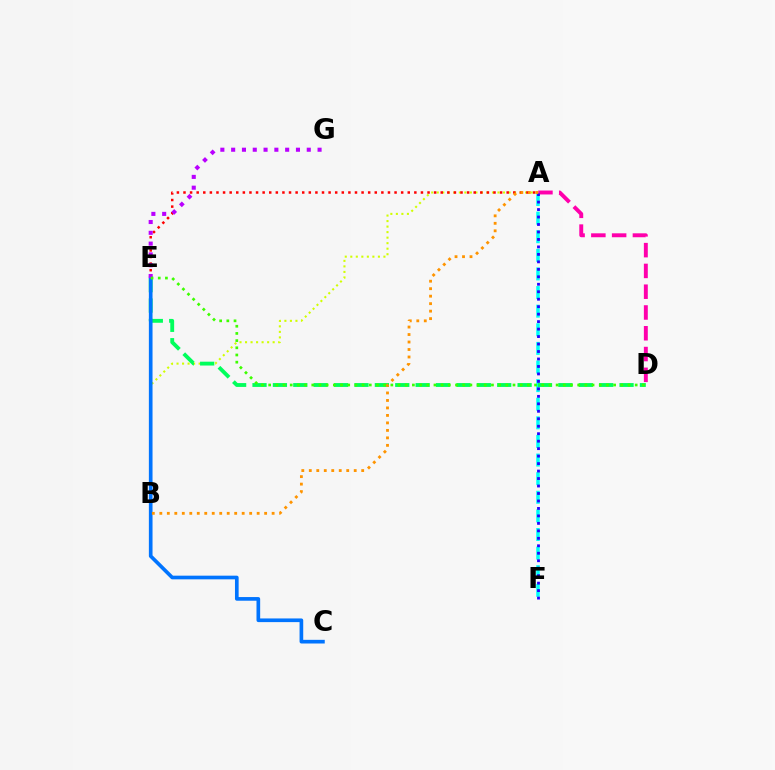{('A', 'F'): [{'color': '#00fff6', 'line_style': 'dashed', 'thickness': 2.53}, {'color': '#2500ff', 'line_style': 'dotted', 'thickness': 2.03}], ('A', 'B'): [{'color': '#d1ff00', 'line_style': 'dotted', 'thickness': 1.5}, {'color': '#ff9400', 'line_style': 'dotted', 'thickness': 2.03}], ('A', 'E'): [{'color': '#ff0000', 'line_style': 'dotted', 'thickness': 1.79}], ('D', 'E'): [{'color': '#00ff5c', 'line_style': 'dashed', 'thickness': 2.77}, {'color': '#3dff00', 'line_style': 'dotted', 'thickness': 1.95}], ('C', 'E'): [{'color': '#0074ff', 'line_style': 'solid', 'thickness': 2.64}], ('E', 'G'): [{'color': '#b900ff', 'line_style': 'dotted', 'thickness': 2.93}], ('A', 'D'): [{'color': '#ff00ac', 'line_style': 'dashed', 'thickness': 2.82}]}